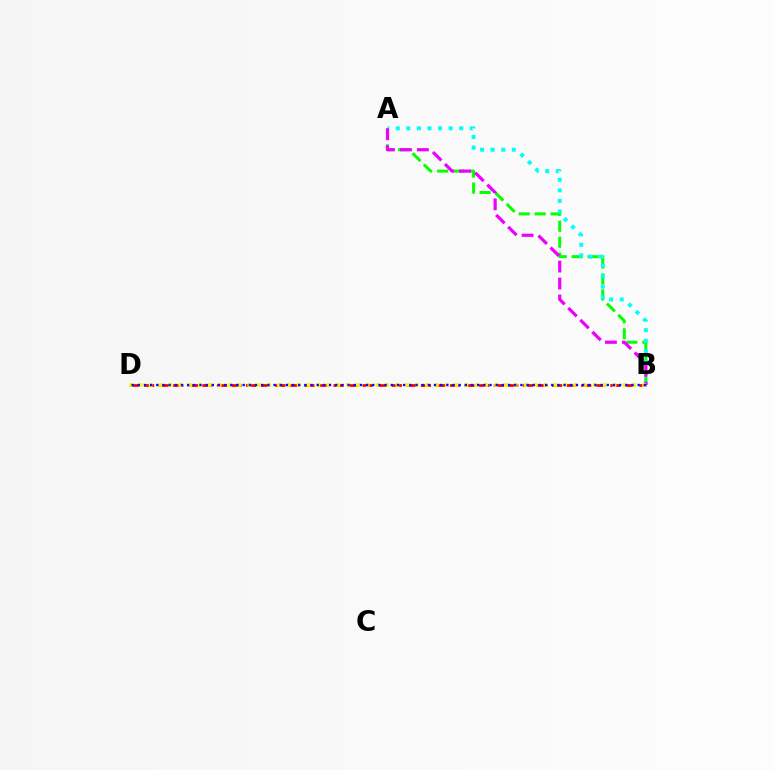{('B', 'D'): [{'color': '#ff0000', 'line_style': 'dashed', 'thickness': 1.98}, {'color': '#fcf500', 'line_style': 'dotted', 'thickness': 2.68}, {'color': '#0010ff', 'line_style': 'dotted', 'thickness': 1.68}], ('A', 'B'): [{'color': '#08ff00', 'line_style': 'dashed', 'thickness': 2.17}, {'color': '#00fff6', 'line_style': 'dotted', 'thickness': 2.87}, {'color': '#ee00ff', 'line_style': 'dashed', 'thickness': 2.3}]}